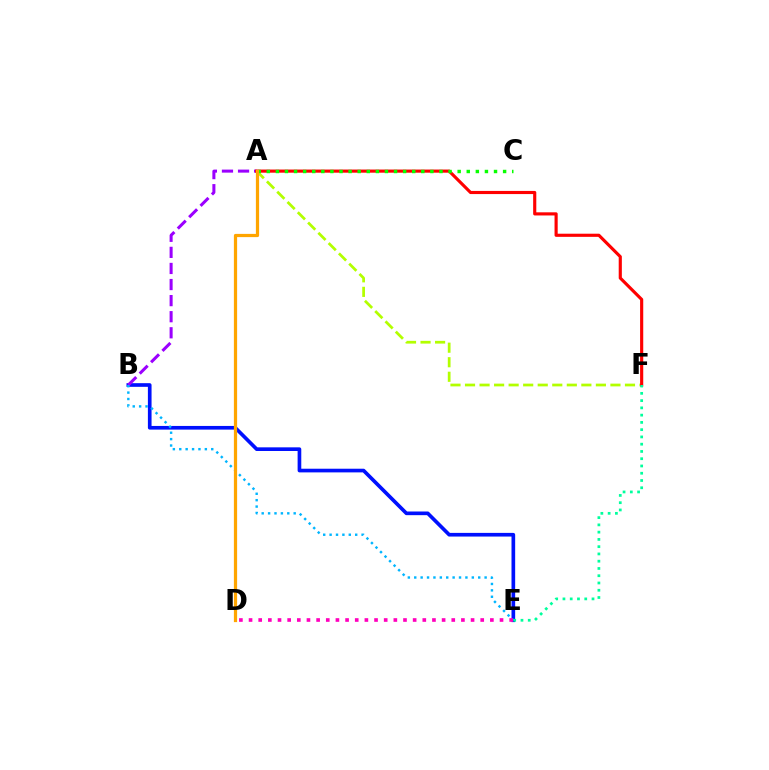{('B', 'E'): [{'color': '#0010ff', 'line_style': 'solid', 'thickness': 2.64}, {'color': '#00b5ff', 'line_style': 'dotted', 'thickness': 1.74}], ('A', 'B'): [{'color': '#9b00ff', 'line_style': 'dashed', 'thickness': 2.18}], ('A', 'F'): [{'color': '#b3ff00', 'line_style': 'dashed', 'thickness': 1.98}, {'color': '#ff0000', 'line_style': 'solid', 'thickness': 2.26}], ('A', 'C'): [{'color': '#08ff00', 'line_style': 'dotted', 'thickness': 2.47}], ('A', 'D'): [{'color': '#ffa500', 'line_style': 'solid', 'thickness': 2.33}], ('D', 'E'): [{'color': '#ff00bd', 'line_style': 'dotted', 'thickness': 2.62}], ('E', 'F'): [{'color': '#00ff9d', 'line_style': 'dotted', 'thickness': 1.97}]}